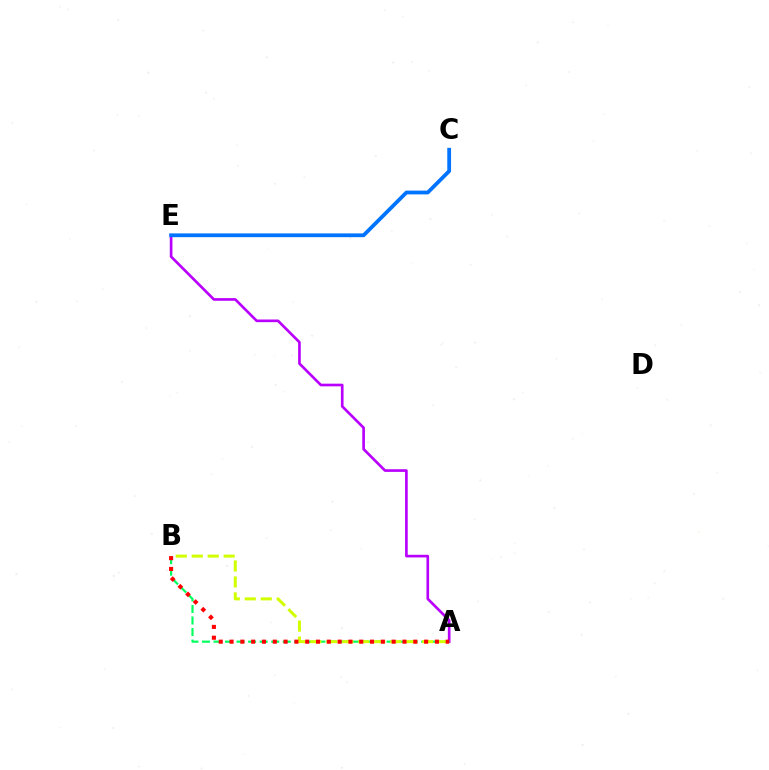{('A', 'E'): [{'color': '#b900ff', 'line_style': 'solid', 'thickness': 1.92}], ('A', 'B'): [{'color': '#00ff5c', 'line_style': 'dashed', 'thickness': 1.57}, {'color': '#d1ff00', 'line_style': 'dashed', 'thickness': 2.17}, {'color': '#ff0000', 'line_style': 'dotted', 'thickness': 2.94}], ('C', 'E'): [{'color': '#0074ff', 'line_style': 'solid', 'thickness': 2.73}]}